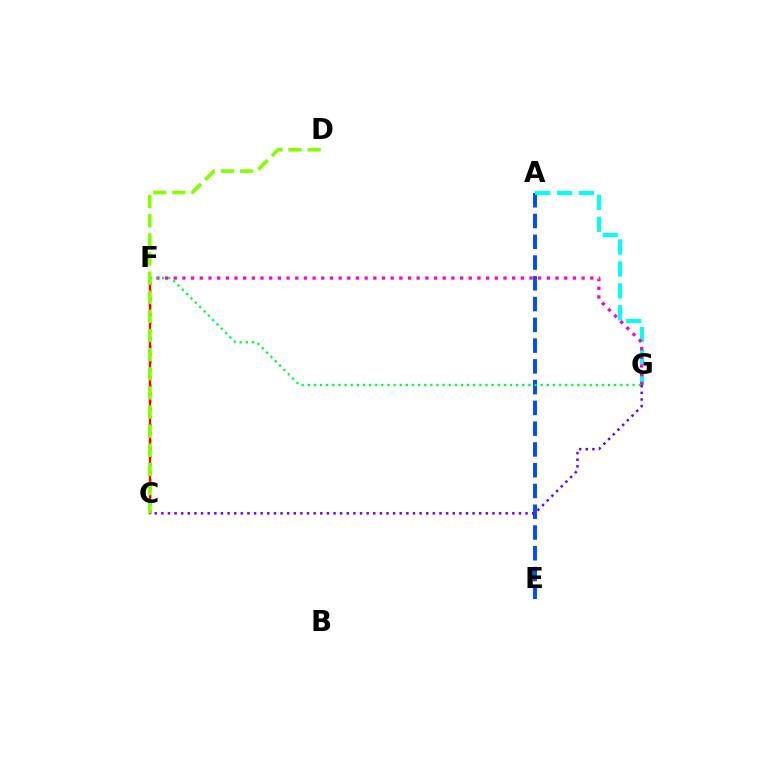{('A', 'E'): [{'color': '#004bff', 'line_style': 'dashed', 'thickness': 2.82}], ('C', 'F'): [{'color': '#ffbd00', 'line_style': 'dotted', 'thickness': 2.14}, {'color': '#ff0000', 'line_style': 'solid', 'thickness': 1.68}], ('A', 'G'): [{'color': '#00fff6', 'line_style': 'dashed', 'thickness': 2.98}], ('F', 'G'): [{'color': '#ff00cf', 'line_style': 'dotted', 'thickness': 2.36}, {'color': '#00ff39', 'line_style': 'dotted', 'thickness': 1.67}], ('C', 'G'): [{'color': '#7200ff', 'line_style': 'dotted', 'thickness': 1.8}], ('C', 'D'): [{'color': '#84ff00', 'line_style': 'dashed', 'thickness': 2.6}]}